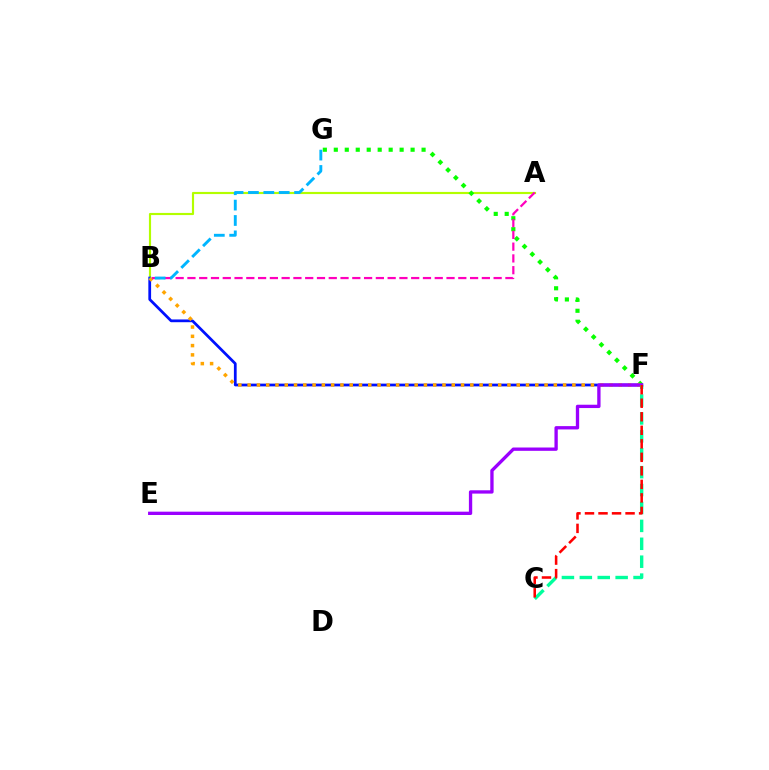{('A', 'B'): [{'color': '#b3ff00', 'line_style': 'solid', 'thickness': 1.55}, {'color': '#ff00bd', 'line_style': 'dashed', 'thickness': 1.6}], ('F', 'G'): [{'color': '#08ff00', 'line_style': 'dotted', 'thickness': 2.98}], ('B', 'F'): [{'color': '#0010ff', 'line_style': 'solid', 'thickness': 1.98}, {'color': '#ffa500', 'line_style': 'dotted', 'thickness': 2.52}], ('E', 'F'): [{'color': '#9b00ff', 'line_style': 'solid', 'thickness': 2.39}], ('B', 'G'): [{'color': '#00b5ff', 'line_style': 'dashed', 'thickness': 2.09}], ('C', 'F'): [{'color': '#00ff9d', 'line_style': 'dashed', 'thickness': 2.43}, {'color': '#ff0000', 'line_style': 'dashed', 'thickness': 1.84}]}